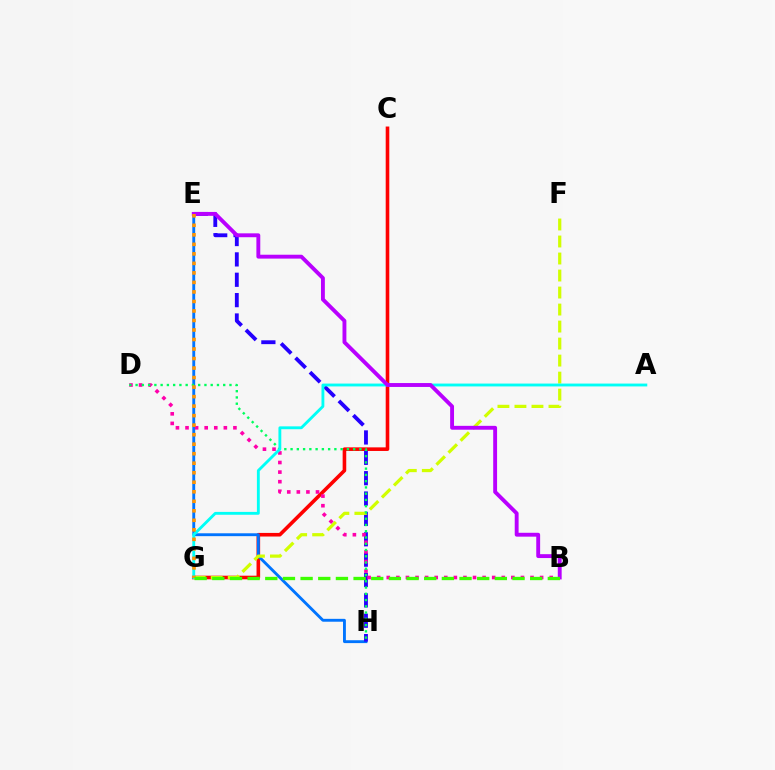{('C', 'G'): [{'color': '#ff0000', 'line_style': 'solid', 'thickness': 2.59}], ('E', 'H'): [{'color': '#0074ff', 'line_style': 'solid', 'thickness': 2.07}, {'color': '#2500ff', 'line_style': 'dashed', 'thickness': 2.77}], ('F', 'G'): [{'color': '#d1ff00', 'line_style': 'dashed', 'thickness': 2.31}], ('B', 'D'): [{'color': '#ff00ac', 'line_style': 'dotted', 'thickness': 2.6}], ('D', 'H'): [{'color': '#00ff5c', 'line_style': 'dotted', 'thickness': 1.7}], ('A', 'G'): [{'color': '#00fff6', 'line_style': 'solid', 'thickness': 2.06}], ('B', 'E'): [{'color': '#b900ff', 'line_style': 'solid', 'thickness': 2.79}], ('E', 'G'): [{'color': '#ff9400', 'line_style': 'dotted', 'thickness': 2.59}], ('B', 'G'): [{'color': '#3dff00', 'line_style': 'dashed', 'thickness': 2.4}]}